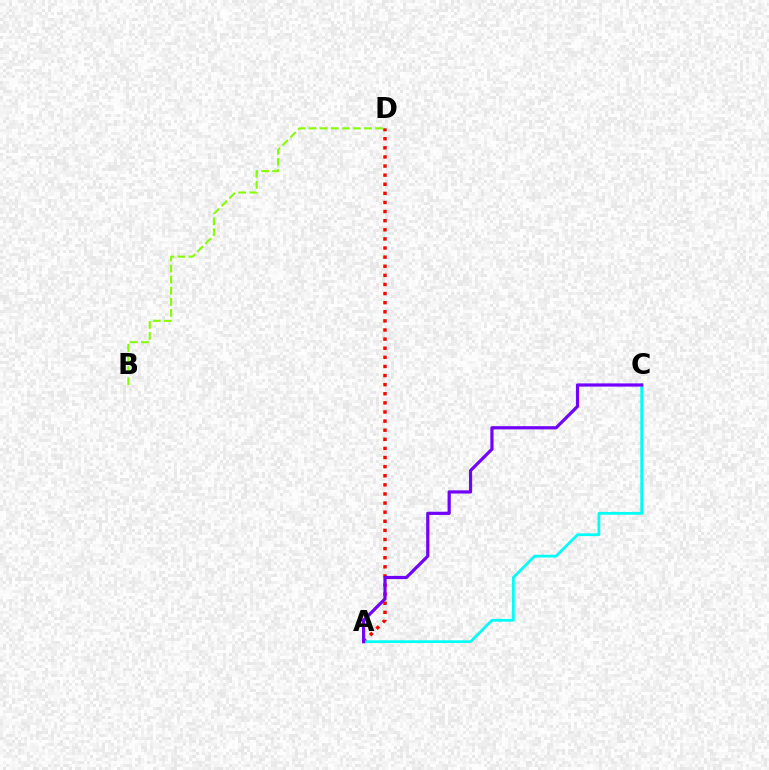{('A', 'D'): [{'color': '#ff0000', 'line_style': 'dotted', 'thickness': 2.47}], ('B', 'D'): [{'color': '#84ff00', 'line_style': 'dashed', 'thickness': 1.51}], ('A', 'C'): [{'color': '#00fff6', 'line_style': 'solid', 'thickness': 1.99}, {'color': '#7200ff', 'line_style': 'solid', 'thickness': 2.3}]}